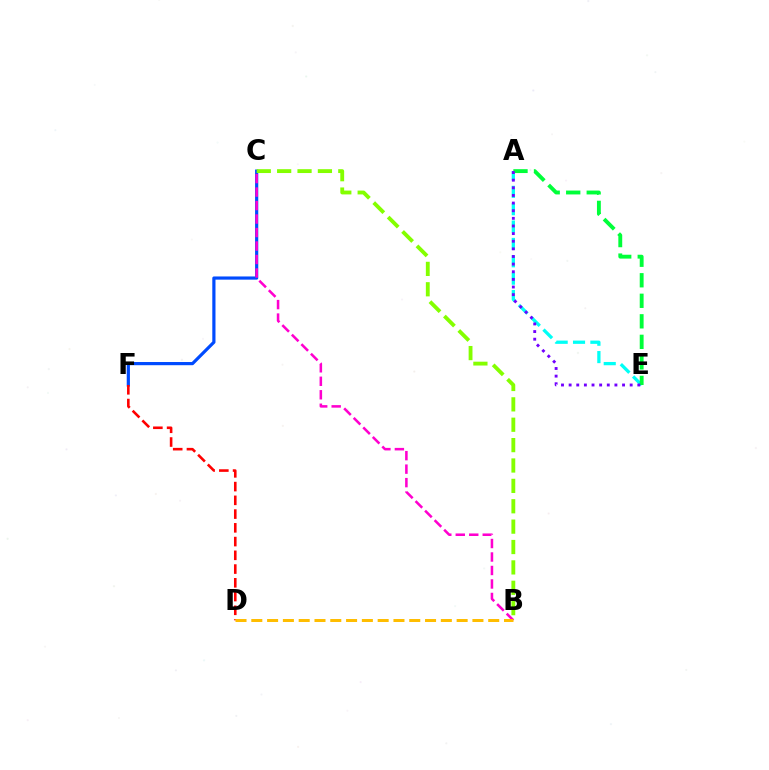{('C', 'F'): [{'color': '#004bff', 'line_style': 'solid', 'thickness': 2.29}], ('B', 'C'): [{'color': '#ff00cf', 'line_style': 'dashed', 'thickness': 1.83}, {'color': '#84ff00', 'line_style': 'dashed', 'thickness': 2.77}], ('A', 'E'): [{'color': '#00fff6', 'line_style': 'dashed', 'thickness': 2.36}, {'color': '#00ff39', 'line_style': 'dashed', 'thickness': 2.79}, {'color': '#7200ff', 'line_style': 'dotted', 'thickness': 2.07}], ('D', 'F'): [{'color': '#ff0000', 'line_style': 'dashed', 'thickness': 1.87}], ('B', 'D'): [{'color': '#ffbd00', 'line_style': 'dashed', 'thickness': 2.15}]}